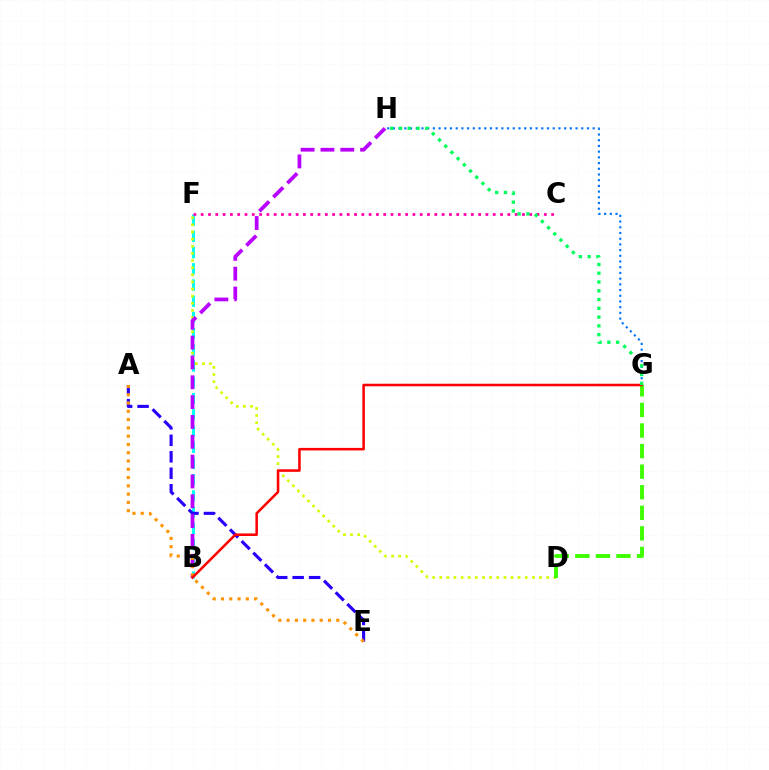{('G', 'H'): [{'color': '#0074ff', 'line_style': 'dotted', 'thickness': 1.55}, {'color': '#00ff5c', 'line_style': 'dotted', 'thickness': 2.38}], ('B', 'F'): [{'color': '#00fff6', 'line_style': 'dashed', 'thickness': 2.2}], ('D', 'F'): [{'color': '#d1ff00', 'line_style': 'dotted', 'thickness': 1.94}], ('A', 'E'): [{'color': '#2500ff', 'line_style': 'dashed', 'thickness': 2.24}, {'color': '#ff9400', 'line_style': 'dotted', 'thickness': 2.25}], ('B', 'H'): [{'color': '#b900ff', 'line_style': 'dashed', 'thickness': 2.69}], ('D', 'G'): [{'color': '#3dff00', 'line_style': 'dashed', 'thickness': 2.79}], ('C', 'F'): [{'color': '#ff00ac', 'line_style': 'dotted', 'thickness': 1.98}], ('B', 'G'): [{'color': '#ff0000', 'line_style': 'solid', 'thickness': 1.83}]}